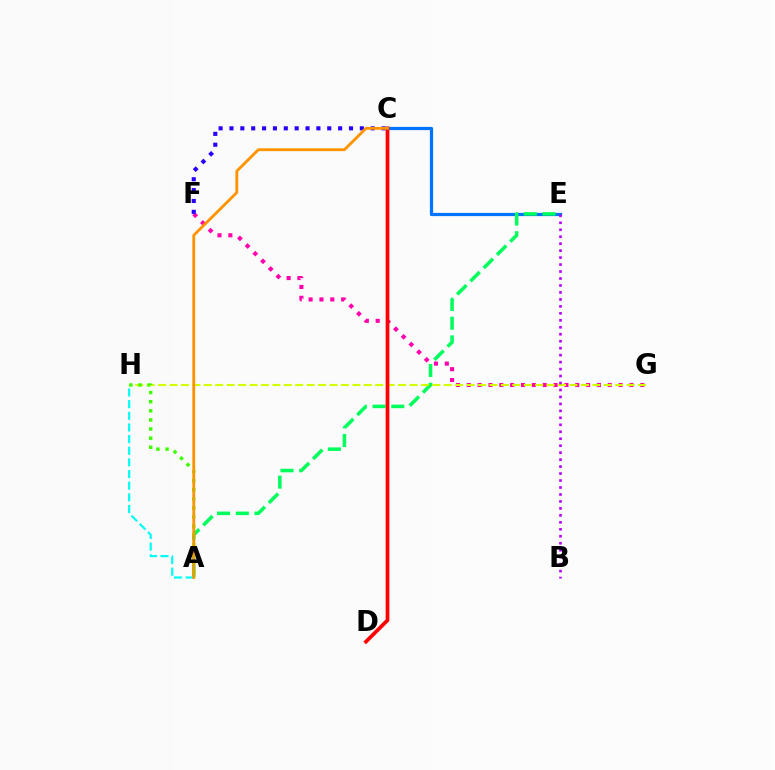{('C', 'E'): [{'color': '#0074ff', 'line_style': 'solid', 'thickness': 2.31}], ('F', 'G'): [{'color': '#ff00ac', 'line_style': 'dotted', 'thickness': 2.95}], ('A', 'E'): [{'color': '#00ff5c', 'line_style': 'dashed', 'thickness': 2.54}], ('C', 'F'): [{'color': '#2500ff', 'line_style': 'dotted', 'thickness': 2.95}], ('A', 'H'): [{'color': '#00fff6', 'line_style': 'dashed', 'thickness': 1.58}, {'color': '#3dff00', 'line_style': 'dotted', 'thickness': 2.48}], ('G', 'H'): [{'color': '#d1ff00', 'line_style': 'dashed', 'thickness': 1.55}], ('C', 'D'): [{'color': '#ff0000', 'line_style': 'solid', 'thickness': 2.68}], ('B', 'E'): [{'color': '#b900ff', 'line_style': 'dotted', 'thickness': 1.89}], ('A', 'C'): [{'color': '#ff9400', 'line_style': 'solid', 'thickness': 2.04}]}